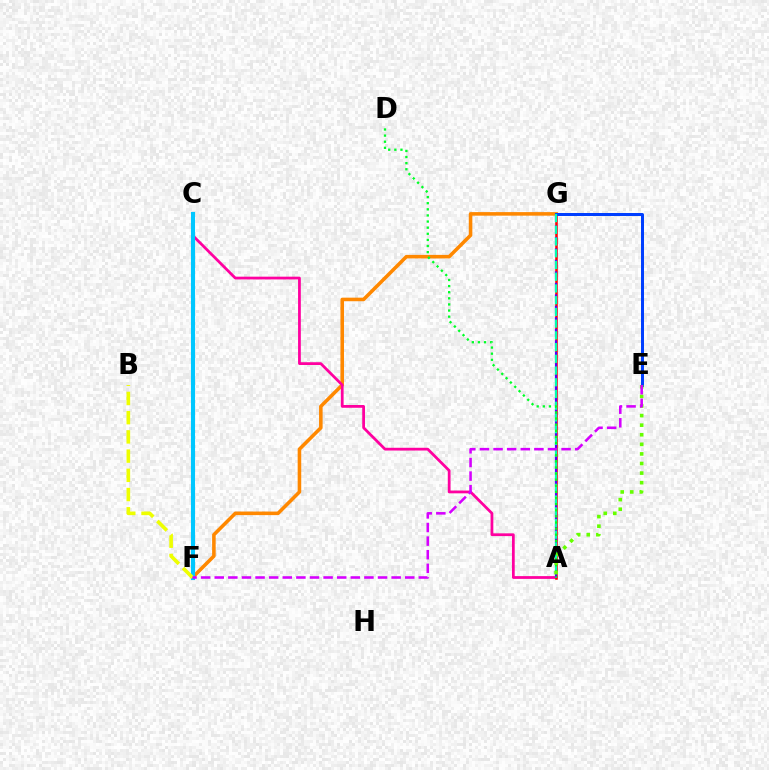{('F', 'G'): [{'color': '#ff8800', 'line_style': 'solid', 'thickness': 2.56}], ('A', 'C'): [{'color': '#ff00a0', 'line_style': 'solid', 'thickness': 1.99}], ('A', 'G'): [{'color': '#ff0000', 'line_style': 'solid', 'thickness': 1.83}, {'color': '#4f00ff', 'line_style': 'dashed', 'thickness': 1.56}, {'color': '#00ffaf', 'line_style': 'dashed', 'thickness': 1.59}], ('E', 'G'): [{'color': '#003fff', 'line_style': 'solid', 'thickness': 2.16}], ('C', 'F'): [{'color': '#00c7ff', 'line_style': 'solid', 'thickness': 2.95}], ('B', 'F'): [{'color': '#eeff00', 'line_style': 'dashed', 'thickness': 2.61}], ('A', 'D'): [{'color': '#00ff27', 'line_style': 'dotted', 'thickness': 1.66}], ('A', 'E'): [{'color': '#66ff00', 'line_style': 'dotted', 'thickness': 2.6}], ('E', 'F'): [{'color': '#d600ff', 'line_style': 'dashed', 'thickness': 1.85}]}